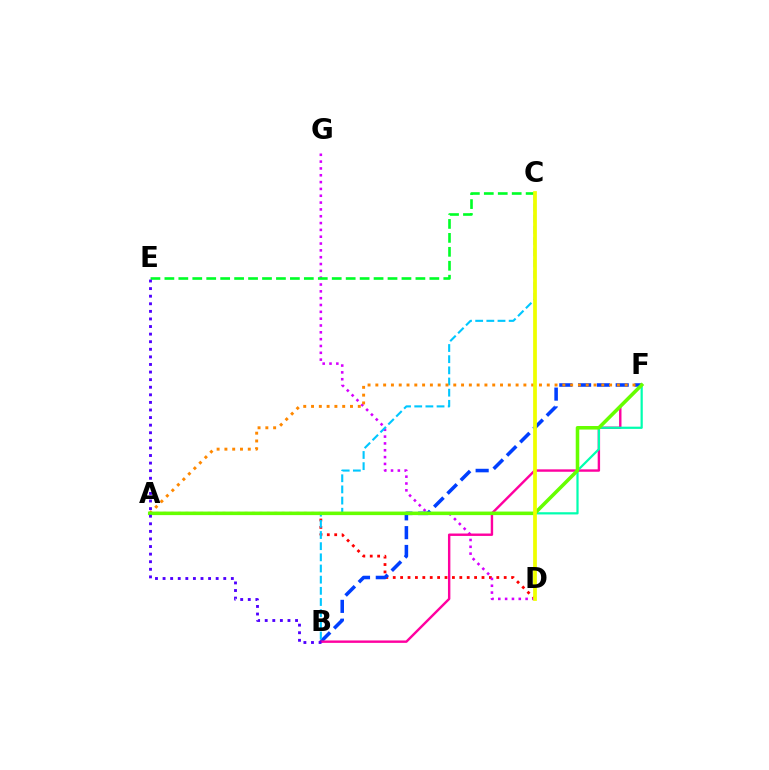{('A', 'D'): [{'color': '#ff0000', 'line_style': 'dotted', 'thickness': 2.01}], ('B', 'F'): [{'color': '#003fff', 'line_style': 'dashed', 'thickness': 2.55}, {'color': '#ff00a0', 'line_style': 'solid', 'thickness': 1.74}], ('D', 'G'): [{'color': '#d600ff', 'line_style': 'dotted', 'thickness': 1.86}], ('A', 'F'): [{'color': '#00ffaf', 'line_style': 'solid', 'thickness': 1.6}, {'color': '#ff8800', 'line_style': 'dotted', 'thickness': 2.12}, {'color': '#66ff00', 'line_style': 'solid', 'thickness': 2.56}], ('B', 'C'): [{'color': '#00c7ff', 'line_style': 'dashed', 'thickness': 1.52}], ('C', 'E'): [{'color': '#00ff27', 'line_style': 'dashed', 'thickness': 1.89}], ('C', 'D'): [{'color': '#eeff00', 'line_style': 'solid', 'thickness': 2.7}], ('B', 'E'): [{'color': '#4f00ff', 'line_style': 'dotted', 'thickness': 2.06}]}